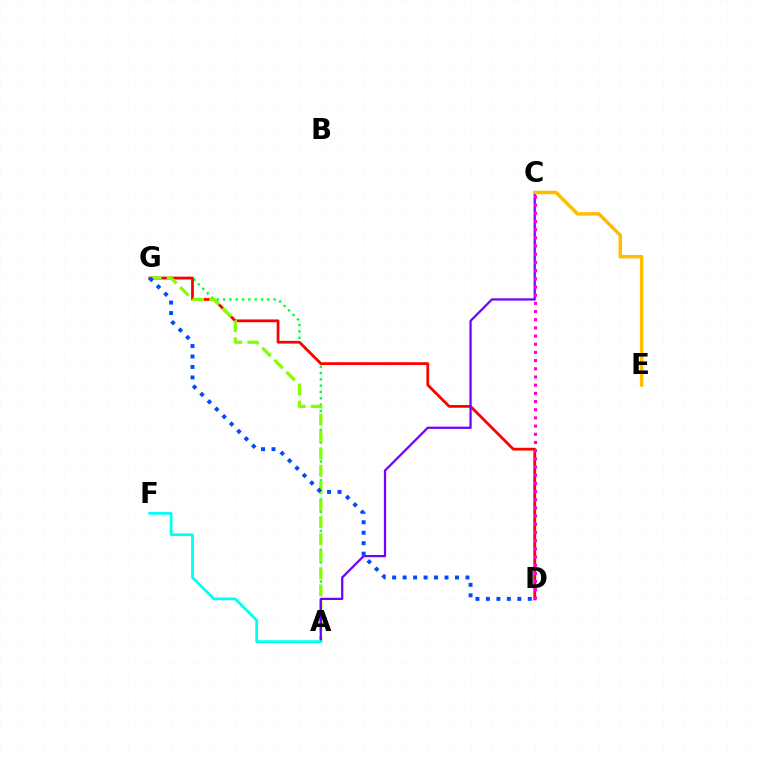{('A', 'G'): [{'color': '#00ff39', 'line_style': 'dotted', 'thickness': 1.72}, {'color': '#84ff00', 'line_style': 'dashed', 'thickness': 2.32}], ('D', 'G'): [{'color': '#ff0000', 'line_style': 'solid', 'thickness': 2.0}, {'color': '#004bff', 'line_style': 'dotted', 'thickness': 2.84}], ('A', 'C'): [{'color': '#7200ff', 'line_style': 'solid', 'thickness': 1.62}], ('C', 'E'): [{'color': '#ffbd00', 'line_style': 'solid', 'thickness': 2.51}], ('A', 'F'): [{'color': '#00fff6', 'line_style': 'solid', 'thickness': 1.99}], ('C', 'D'): [{'color': '#ff00cf', 'line_style': 'dotted', 'thickness': 2.22}]}